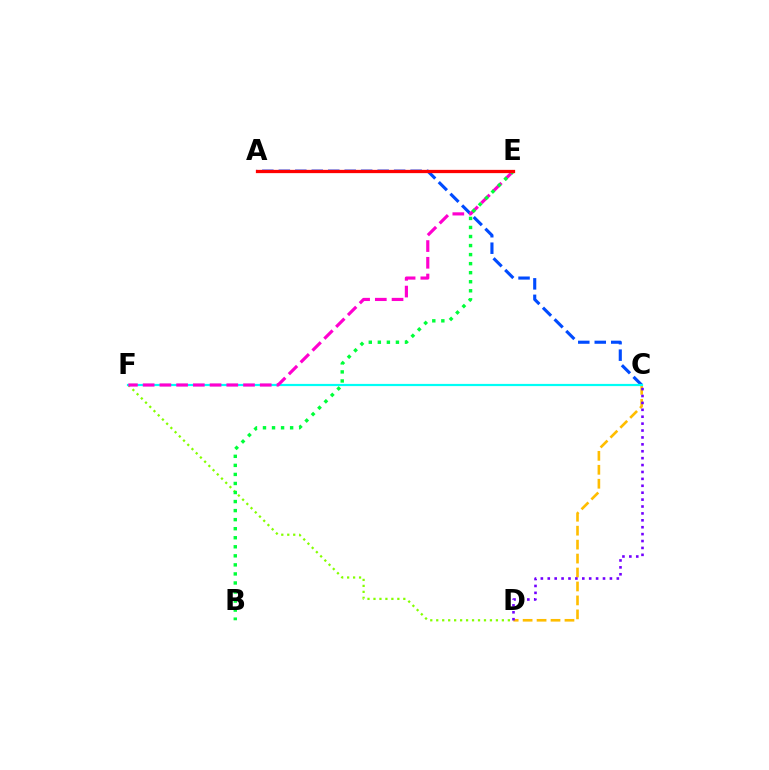{('A', 'C'): [{'color': '#004bff', 'line_style': 'dashed', 'thickness': 2.24}], ('D', 'F'): [{'color': '#84ff00', 'line_style': 'dotted', 'thickness': 1.62}], ('C', 'D'): [{'color': '#ffbd00', 'line_style': 'dashed', 'thickness': 1.89}, {'color': '#7200ff', 'line_style': 'dotted', 'thickness': 1.88}], ('C', 'F'): [{'color': '#00fff6', 'line_style': 'solid', 'thickness': 1.59}], ('E', 'F'): [{'color': '#ff00cf', 'line_style': 'dashed', 'thickness': 2.27}], ('B', 'E'): [{'color': '#00ff39', 'line_style': 'dotted', 'thickness': 2.46}], ('A', 'E'): [{'color': '#ff0000', 'line_style': 'solid', 'thickness': 2.35}]}